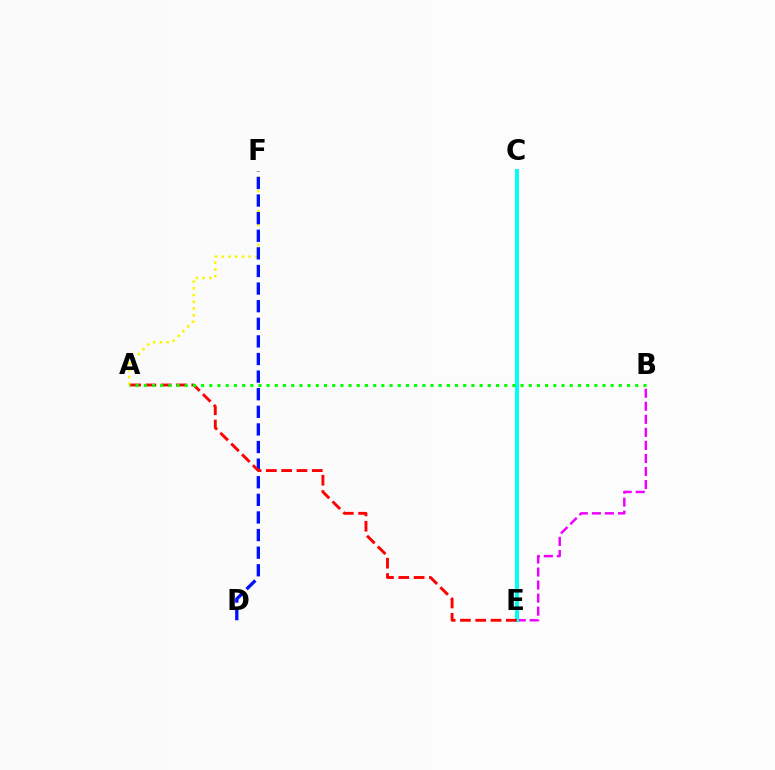{('A', 'F'): [{'color': '#fcf500', 'line_style': 'dotted', 'thickness': 1.83}], ('B', 'E'): [{'color': '#ee00ff', 'line_style': 'dashed', 'thickness': 1.77}], ('C', 'E'): [{'color': '#00fff6', 'line_style': 'solid', 'thickness': 2.85}], ('D', 'F'): [{'color': '#0010ff', 'line_style': 'dashed', 'thickness': 2.39}], ('A', 'E'): [{'color': '#ff0000', 'line_style': 'dashed', 'thickness': 2.08}], ('A', 'B'): [{'color': '#08ff00', 'line_style': 'dotted', 'thickness': 2.23}]}